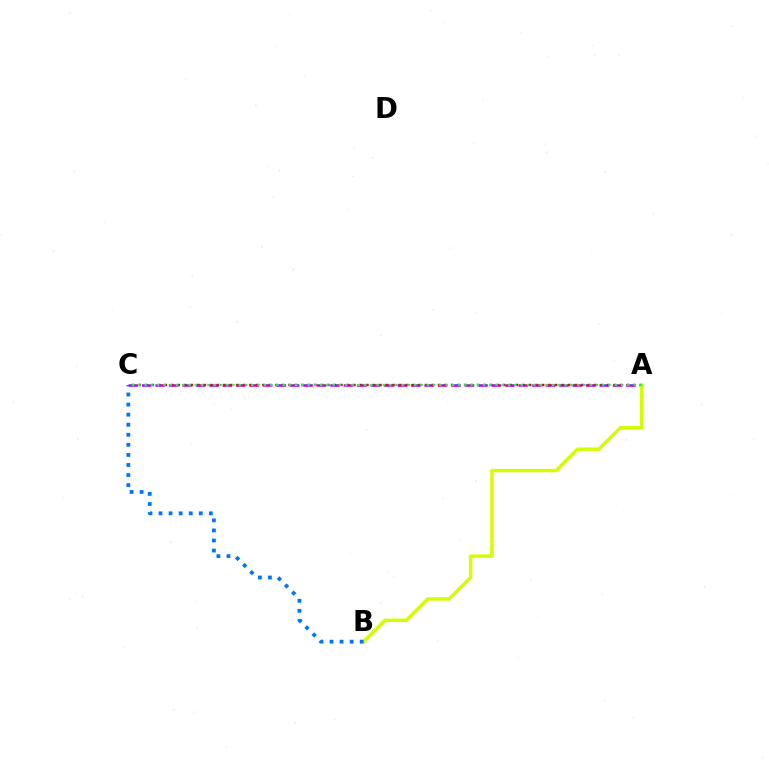{('A', 'C'): [{'color': '#b900ff', 'line_style': 'dashed', 'thickness': 1.83}, {'color': '#ff0000', 'line_style': 'dotted', 'thickness': 1.77}, {'color': '#00ff5c', 'line_style': 'dotted', 'thickness': 1.7}], ('A', 'B'): [{'color': '#d1ff00', 'line_style': 'solid', 'thickness': 2.48}], ('B', 'C'): [{'color': '#0074ff', 'line_style': 'dotted', 'thickness': 2.74}]}